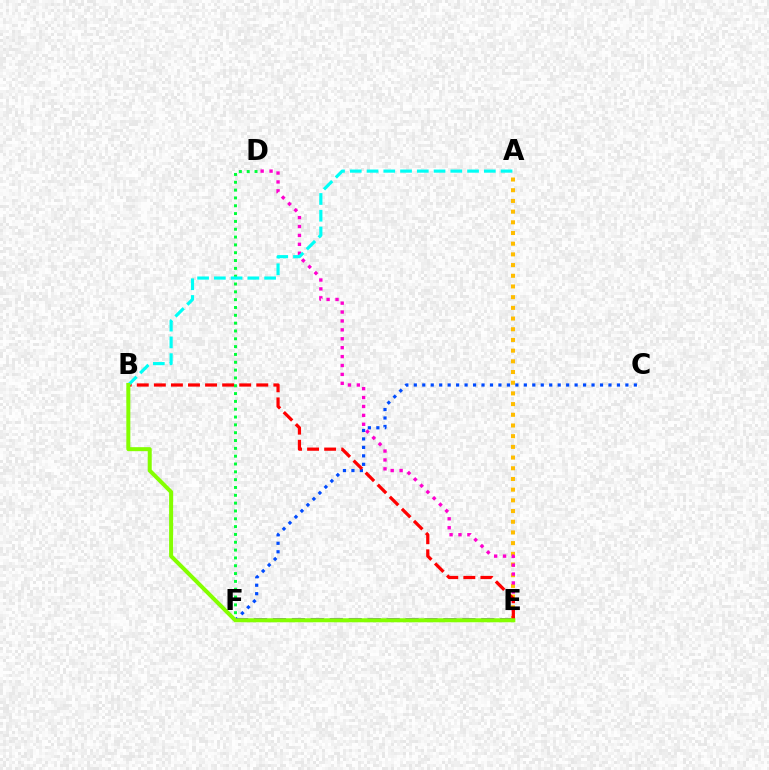{('C', 'F'): [{'color': '#004bff', 'line_style': 'dotted', 'thickness': 2.3}], ('E', 'F'): [{'color': '#7200ff', 'line_style': 'dashed', 'thickness': 2.57}], ('A', 'E'): [{'color': '#ffbd00', 'line_style': 'dotted', 'thickness': 2.91}], ('D', 'E'): [{'color': '#ff00cf', 'line_style': 'dotted', 'thickness': 2.42}], ('B', 'E'): [{'color': '#ff0000', 'line_style': 'dashed', 'thickness': 2.32}, {'color': '#84ff00', 'line_style': 'solid', 'thickness': 2.89}], ('D', 'F'): [{'color': '#00ff39', 'line_style': 'dotted', 'thickness': 2.13}], ('A', 'B'): [{'color': '#00fff6', 'line_style': 'dashed', 'thickness': 2.28}]}